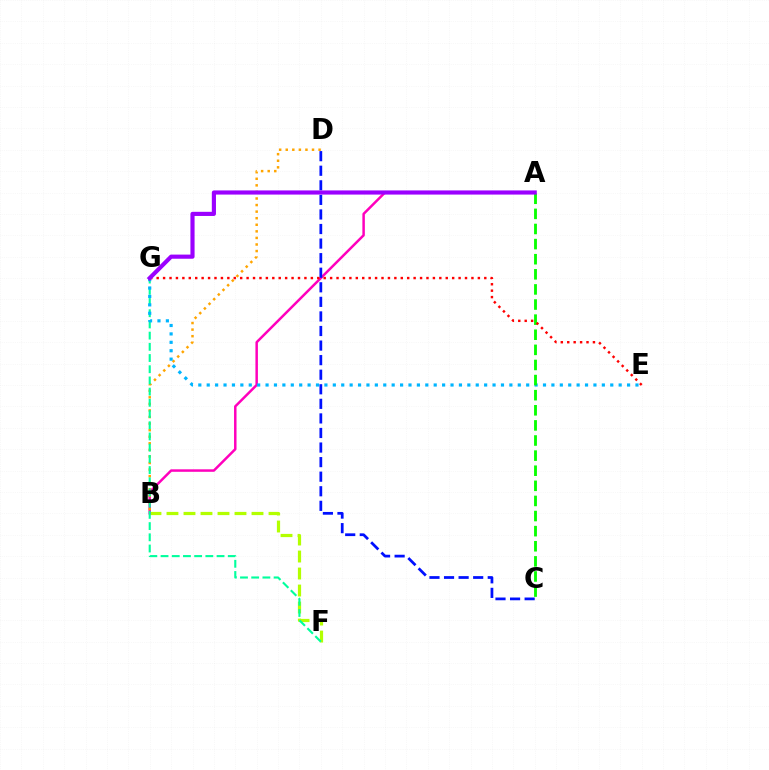{('B', 'F'): [{'color': '#b3ff00', 'line_style': 'dashed', 'thickness': 2.31}], ('A', 'B'): [{'color': '#ff00bd', 'line_style': 'solid', 'thickness': 1.79}], ('B', 'D'): [{'color': '#ffa500', 'line_style': 'dotted', 'thickness': 1.79}], ('C', 'D'): [{'color': '#0010ff', 'line_style': 'dashed', 'thickness': 1.98}], ('F', 'G'): [{'color': '#00ff9d', 'line_style': 'dashed', 'thickness': 1.52}], ('E', 'G'): [{'color': '#00b5ff', 'line_style': 'dotted', 'thickness': 2.28}, {'color': '#ff0000', 'line_style': 'dotted', 'thickness': 1.75}], ('A', 'C'): [{'color': '#08ff00', 'line_style': 'dashed', 'thickness': 2.05}], ('A', 'G'): [{'color': '#9b00ff', 'line_style': 'solid', 'thickness': 2.99}]}